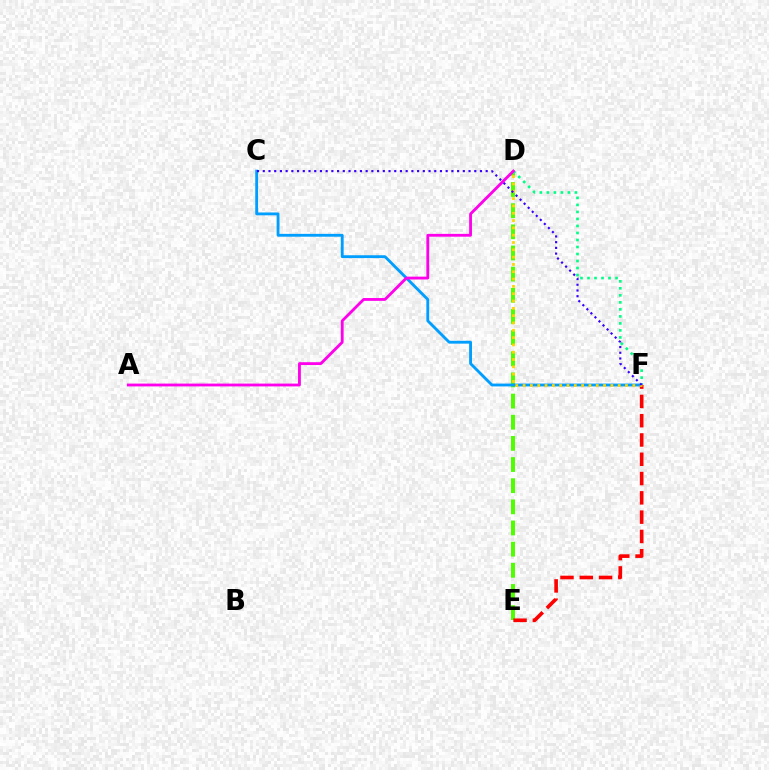{('D', 'E'): [{'color': '#4fff00', 'line_style': 'dashed', 'thickness': 2.87}], ('D', 'F'): [{'color': '#00ff86', 'line_style': 'dotted', 'thickness': 1.9}, {'color': '#ffd500', 'line_style': 'dotted', 'thickness': 1.99}], ('C', 'F'): [{'color': '#009eff', 'line_style': 'solid', 'thickness': 2.05}, {'color': '#3700ff', 'line_style': 'dotted', 'thickness': 1.55}], ('E', 'F'): [{'color': '#ff0000', 'line_style': 'dashed', 'thickness': 2.62}], ('A', 'D'): [{'color': '#ff00ed', 'line_style': 'solid', 'thickness': 2.03}]}